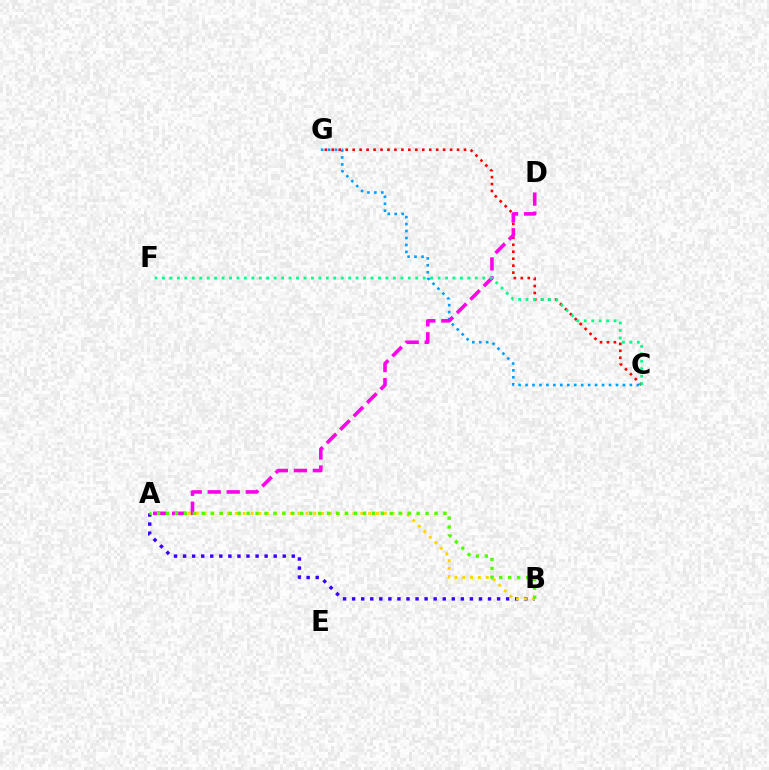{('A', 'B'): [{'color': '#3700ff', 'line_style': 'dotted', 'thickness': 2.46}, {'color': '#ffd500', 'line_style': 'dotted', 'thickness': 2.13}, {'color': '#4fff00', 'line_style': 'dotted', 'thickness': 2.43}], ('C', 'G'): [{'color': '#ff0000', 'line_style': 'dotted', 'thickness': 1.89}, {'color': '#009eff', 'line_style': 'dotted', 'thickness': 1.89}], ('A', 'D'): [{'color': '#ff00ed', 'line_style': 'dashed', 'thickness': 2.58}], ('C', 'F'): [{'color': '#00ff86', 'line_style': 'dotted', 'thickness': 2.02}]}